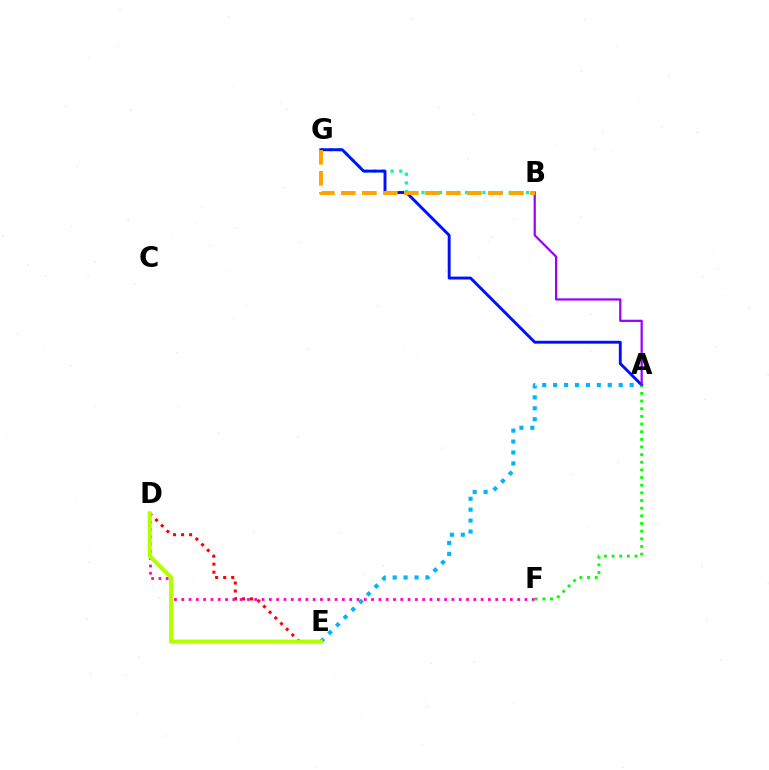{('B', 'G'): [{'color': '#00ff9d', 'line_style': 'dotted', 'thickness': 2.37}, {'color': '#ffa500', 'line_style': 'dashed', 'thickness': 2.85}], ('D', 'E'): [{'color': '#ff0000', 'line_style': 'dotted', 'thickness': 2.18}, {'color': '#b3ff00', 'line_style': 'solid', 'thickness': 2.94}], ('A', 'E'): [{'color': '#00b5ff', 'line_style': 'dotted', 'thickness': 2.97}], ('A', 'G'): [{'color': '#0010ff', 'line_style': 'solid', 'thickness': 2.09}], ('A', 'F'): [{'color': '#08ff00', 'line_style': 'dotted', 'thickness': 2.08}], ('A', 'B'): [{'color': '#9b00ff', 'line_style': 'solid', 'thickness': 1.6}], ('D', 'F'): [{'color': '#ff00bd', 'line_style': 'dotted', 'thickness': 1.98}]}